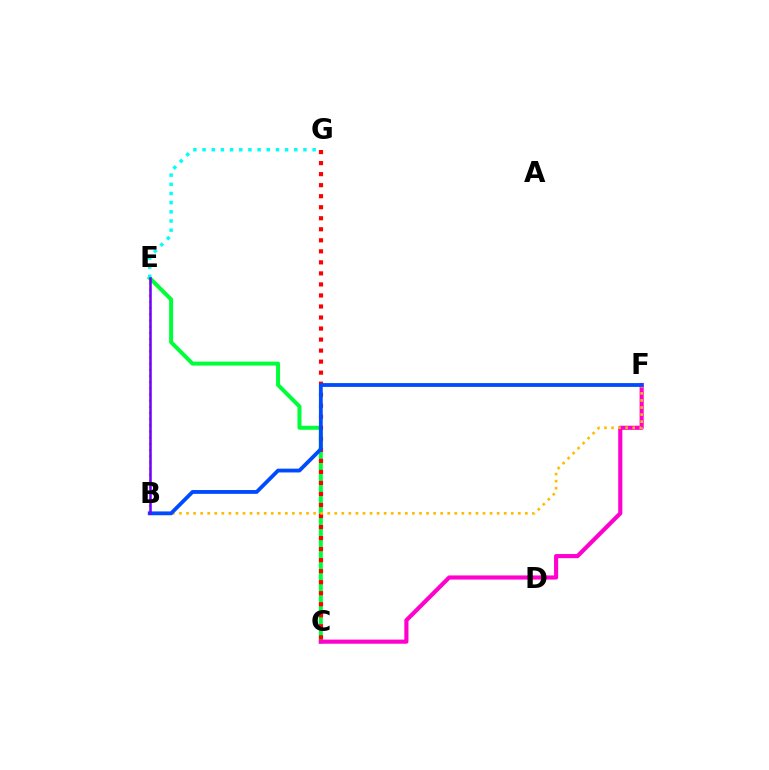{('C', 'E'): [{'color': '#00ff39', 'line_style': 'solid', 'thickness': 2.87}], ('C', 'F'): [{'color': '#ff00cf', 'line_style': 'solid', 'thickness': 2.97}], ('C', 'G'): [{'color': '#ff0000', 'line_style': 'dotted', 'thickness': 3.0}], ('B', 'E'): [{'color': '#84ff00', 'line_style': 'dotted', 'thickness': 1.68}, {'color': '#7200ff', 'line_style': 'solid', 'thickness': 1.82}], ('B', 'F'): [{'color': '#ffbd00', 'line_style': 'dotted', 'thickness': 1.92}, {'color': '#004bff', 'line_style': 'solid', 'thickness': 2.74}], ('E', 'G'): [{'color': '#00fff6', 'line_style': 'dotted', 'thickness': 2.49}]}